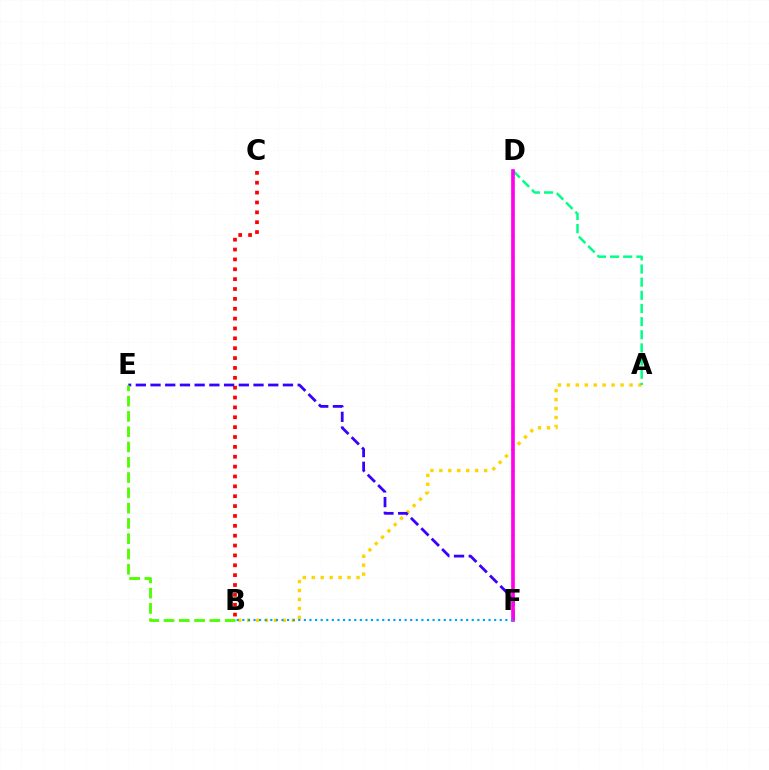{('A', 'B'): [{'color': '#ffd500', 'line_style': 'dotted', 'thickness': 2.43}], ('A', 'D'): [{'color': '#00ff86', 'line_style': 'dashed', 'thickness': 1.79}], ('B', 'C'): [{'color': '#ff0000', 'line_style': 'dotted', 'thickness': 2.68}], ('E', 'F'): [{'color': '#3700ff', 'line_style': 'dashed', 'thickness': 2.0}], ('D', 'F'): [{'color': '#ff00ed', 'line_style': 'solid', 'thickness': 2.65}], ('B', 'F'): [{'color': '#009eff', 'line_style': 'dotted', 'thickness': 1.52}], ('B', 'E'): [{'color': '#4fff00', 'line_style': 'dashed', 'thickness': 2.08}]}